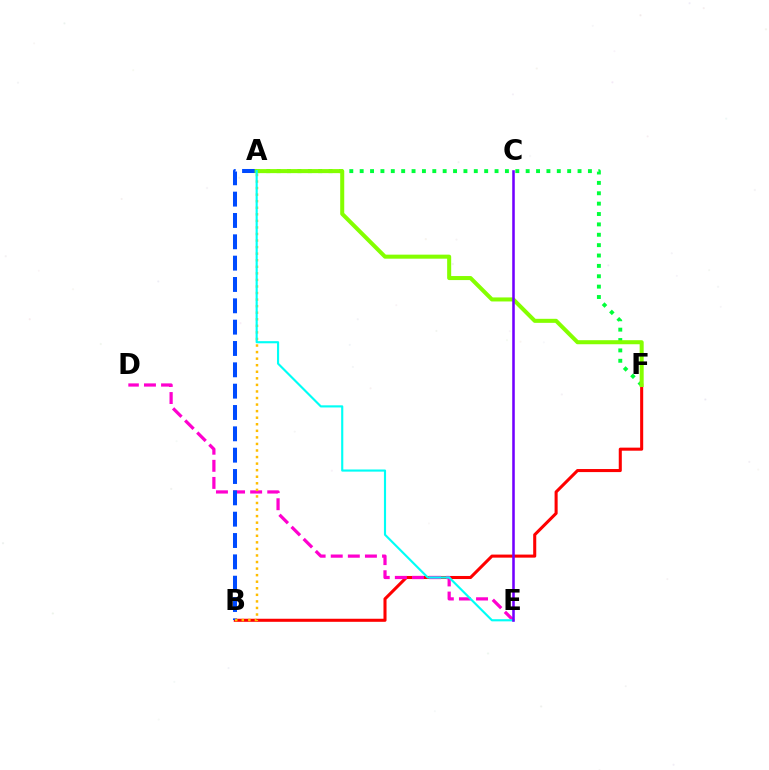{('B', 'F'): [{'color': '#ff0000', 'line_style': 'solid', 'thickness': 2.2}], ('D', 'E'): [{'color': '#ff00cf', 'line_style': 'dashed', 'thickness': 2.32}], ('A', 'B'): [{'color': '#004bff', 'line_style': 'dashed', 'thickness': 2.9}, {'color': '#ffbd00', 'line_style': 'dotted', 'thickness': 1.78}], ('A', 'F'): [{'color': '#00ff39', 'line_style': 'dotted', 'thickness': 2.82}, {'color': '#84ff00', 'line_style': 'solid', 'thickness': 2.91}], ('A', 'E'): [{'color': '#00fff6', 'line_style': 'solid', 'thickness': 1.54}], ('C', 'E'): [{'color': '#7200ff', 'line_style': 'solid', 'thickness': 1.84}]}